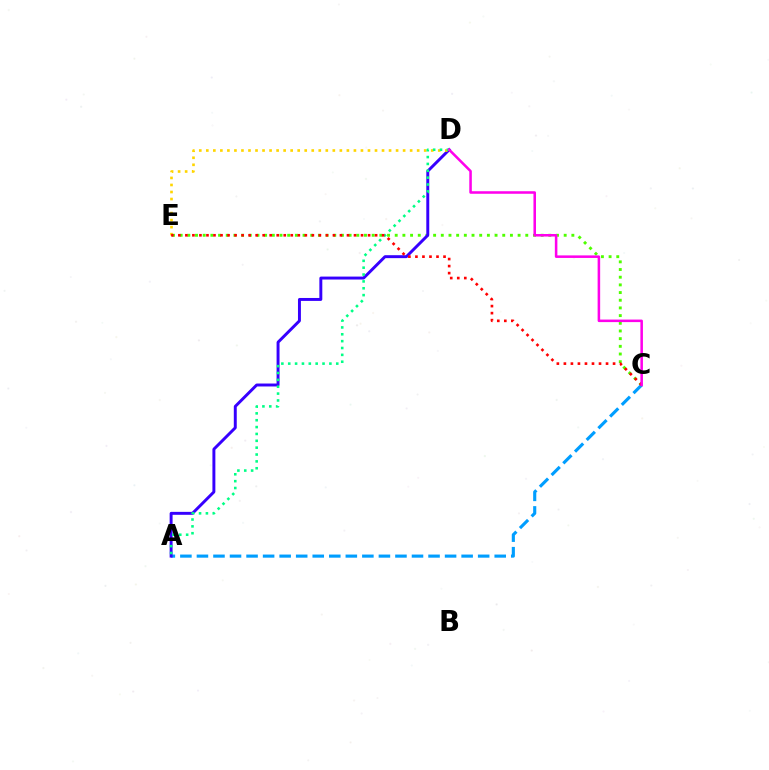{('C', 'E'): [{'color': '#4fff00', 'line_style': 'dotted', 'thickness': 2.09}, {'color': '#ff0000', 'line_style': 'dotted', 'thickness': 1.91}], ('A', 'C'): [{'color': '#009eff', 'line_style': 'dashed', 'thickness': 2.25}], ('A', 'D'): [{'color': '#3700ff', 'line_style': 'solid', 'thickness': 2.12}, {'color': '#00ff86', 'line_style': 'dotted', 'thickness': 1.86}], ('D', 'E'): [{'color': '#ffd500', 'line_style': 'dotted', 'thickness': 1.91}], ('C', 'D'): [{'color': '#ff00ed', 'line_style': 'solid', 'thickness': 1.83}]}